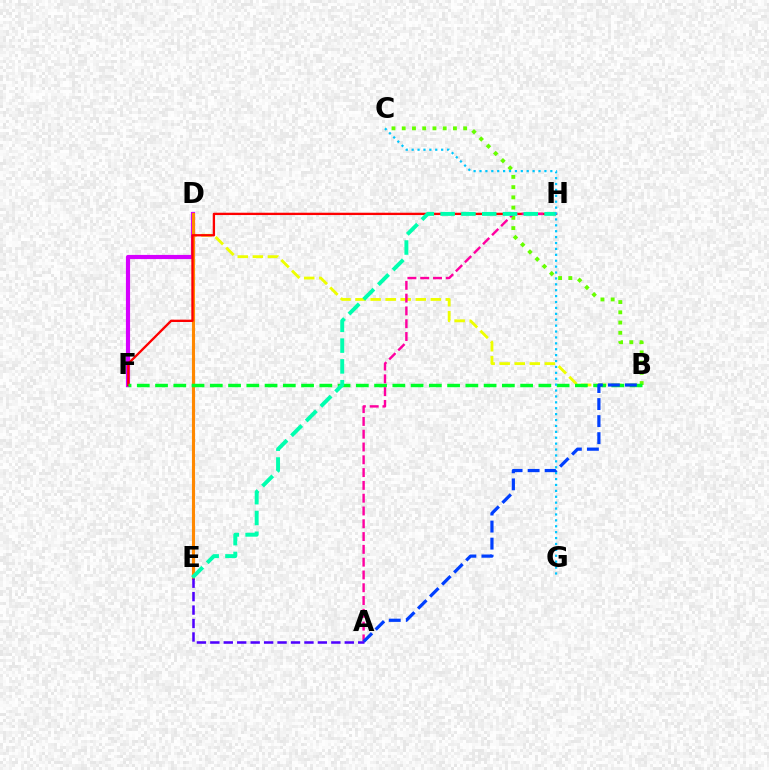{('B', 'D'): [{'color': '#eeff00', 'line_style': 'dashed', 'thickness': 2.05}], ('D', 'F'): [{'color': '#d600ff', 'line_style': 'solid', 'thickness': 2.99}], ('B', 'C'): [{'color': '#66ff00', 'line_style': 'dotted', 'thickness': 2.78}], ('D', 'E'): [{'color': '#ff8800', 'line_style': 'solid', 'thickness': 2.24}], ('F', 'H'): [{'color': '#ff0000', 'line_style': 'solid', 'thickness': 1.67}], ('B', 'F'): [{'color': '#00ff27', 'line_style': 'dashed', 'thickness': 2.48}], ('A', 'H'): [{'color': '#ff00a0', 'line_style': 'dashed', 'thickness': 1.74}], ('E', 'H'): [{'color': '#00ffaf', 'line_style': 'dashed', 'thickness': 2.82}], ('C', 'G'): [{'color': '#00c7ff', 'line_style': 'dotted', 'thickness': 1.6}], ('A', 'B'): [{'color': '#003fff', 'line_style': 'dashed', 'thickness': 2.31}], ('A', 'E'): [{'color': '#4f00ff', 'line_style': 'dashed', 'thickness': 1.83}]}